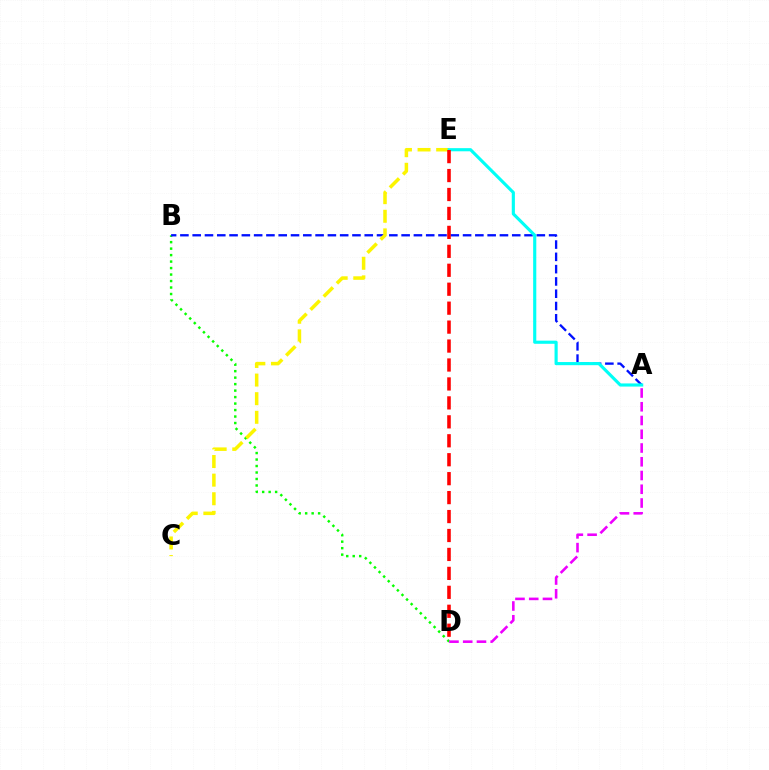{('B', 'D'): [{'color': '#08ff00', 'line_style': 'dotted', 'thickness': 1.76}], ('A', 'B'): [{'color': '#0010ff', 'line_style': 'dashed', 'thickness': 1.67}], ('C', 'E'): [{'color': '#fcf500', 'line_style': 'dashed', 'thickness': 2.53}], ('A', 'D'): [{'color': '#ee00ff', 'line_style': 'dashed', 'thickness': 1.87}], ('A', 'E'): [{'color': '#00fff6', 'line_style': 'solid', 'thickness': 2.26}], ('D', 'E'): [{'color': '#ff0000', 'line_style': 'dashed', 'thickness': 2.57}]}